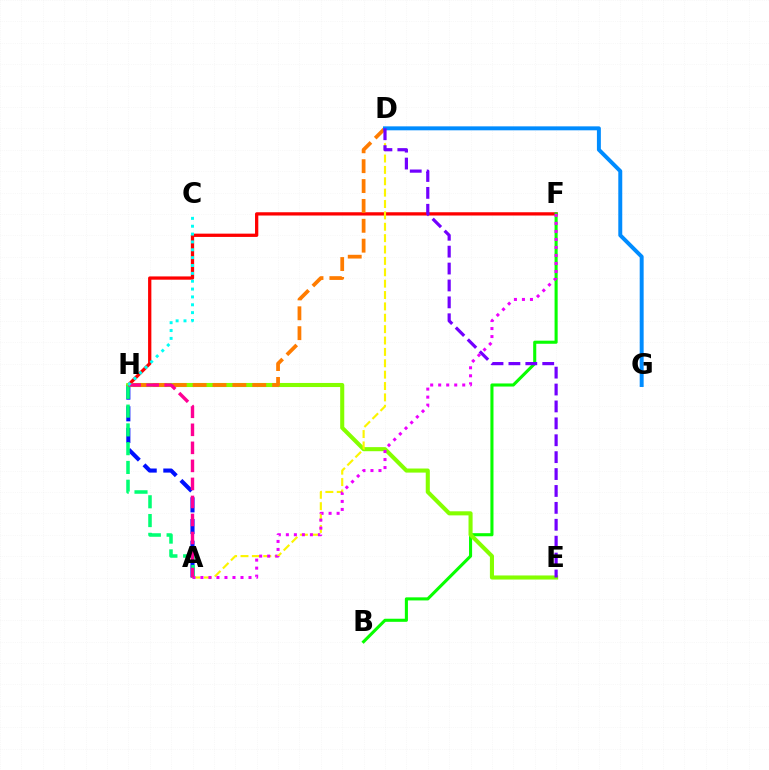{('F', 'H'): [{'color': '#ff0000', 'line_style': 'solid', 'thickness': 2.36}], ('B', 'F'): [{'color': '#08ff00', 'line_style': 'solid', 'thickness': 2.22}], ('A', 'H'): [{'color': '#0010ff', 'line_style': 'dashed', 'thickness': 2.95}, {'color': '#00ff74', 'line_style': 'dashed', 'thickness': 2.55}, {'color': '#ff0094', 'line_style': 'dashed', 'thickness': 2.45}], ('E', 'H'): [{'color': '#84ff00', 'line_style': 'solid', 'thickness': 2.94}], ('D', 'H'): [{'color': '#ff7c00', 'line_style': 'dashed', 'thickness': 2.7}], ('A', 'D'): [{'color': '#fcf500', 'line_style': 'dashed', 'thickness': 1.55}], ('D', 'G'): [{'color': '#008cff', 'line_style': 'solid', 'thickness': 2.85}], ('A', 'F'): [{'color': '#ee00ff', 'line_style': 'dotted', 'thickness': 2.18}], ('D', 'E'): [{'color': '#7200ff', 'line_style': 'dashed', 'thickness': 2.3}], ('C', 'H'): [{'color': '#00fff6', 'line_style': 'dotted', 'thickness': 2.13}]}